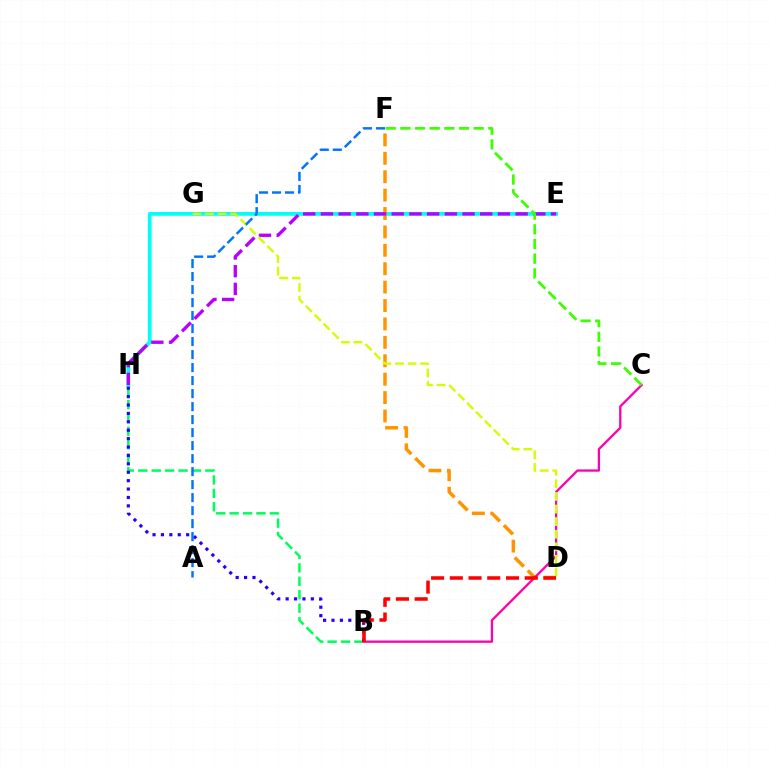{('B', 'H'): [{'color': '#00ff5c', 'line_style': 'dashed', 'thickness': 1.82}, {'color': '#2500ff', 'line_style': 'dotted', 'thickness': 2.28}], ('E', 'H'): [{'color': '#00fff6', 'line_style': 'solid', 'thickness': 2.72}, {'color': '#b900ff', 'line_style': 'dashed', 'thickness': 2.4}], ('D', 'F'): [{'color': '#ff9400', 'line_style': 'dashed', 'thickness': 2.5}], ('B', 'C'): [{'color': '#ff00ac', 'line_style': 'solid', 'thickness': 1.65}], ('D', 'G'): [{'color': '#d1ff00', 'line_style': 'dashed', 'thickness': 1.71}], ('A', 'F'): [{'color': '#0074ff', 'line_style': 'dashed', 'thickness': 1.77}], ('B', 'D'): [{'color': '#ff0000', 'line_style': 'dashed', 'thickness': 2.54}], ('C', 'F'): [{'color': '#3dff00', 'line_style': 'dashed', 'thickness': 1.99}]}